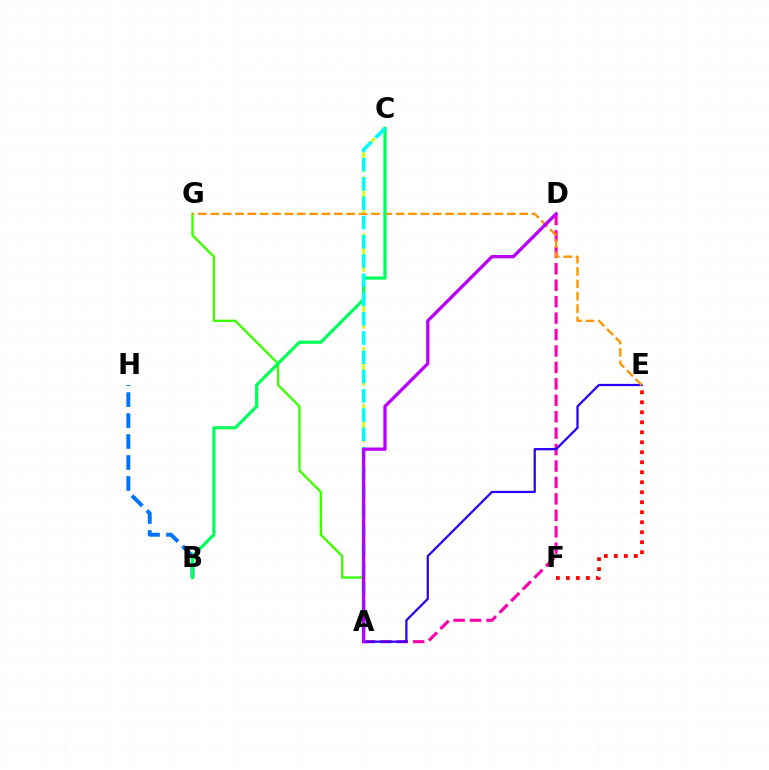{('A', 'D'): [{'color': '#ff00ac', 'line_style': 'dashed', 'thickness': 2.23}, {'color': '#b900ff', 'line_style': 'solid', 'thickness': 2.37}], ('B', 'H'): [{'color': '#0074ff', 'line_style': 'dashed', 'thickness': 2.85}], ('A', 'E'): [{'color': '#2500ff', 'line_style': 'solid', 'thickness': 1.61}], ('A', 'G'): [{'color': '#3dff00', 'line_style': 'solid', 'thickness': 1.69}], ('A', 'C'): [{'color': '#d1ff00', 'line_style': 'dashed', 'thickness': 1.93}, {'color': '#00fff6', 'line_style': 'dashed', 'thickness': 2.62}], ('E', 'G'): [{'color': '#ff9400', 'line_style': 'dashed', 'thickness': 1.68}], ('B', 'C'): [{'color': '#00ff5c', 'line_style': 'solid', 'thickness': 2.31}], ('E', 'F'): [{'color': '#ff0000', 'line_style': 'dotted', 'thickness': 2.71}]}